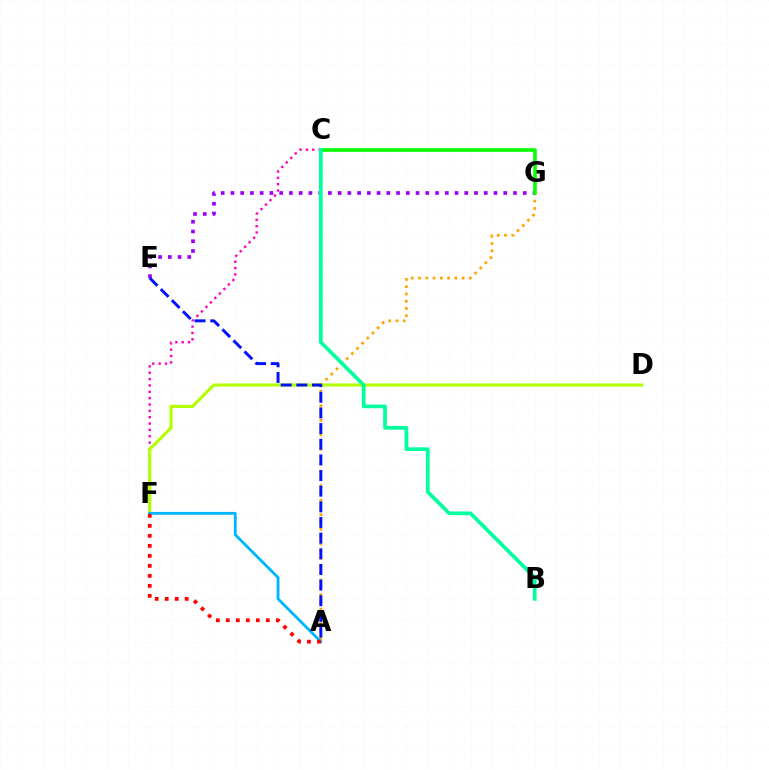{('A', 'G'): [{'color': '#ffa500', 'line_style': 'dotted', 'thickness': 1.97}], ('C', 'F'): [{'color': '#ff00bd', 'line_style': 'dotted', 'thickness': 1.73}], ('D', 'F'): [{'color': '#b3ff00', 'line_style': 'solid', 'thickness': 2.24}], ('E', 'G'): [{'color': '#9b00ff', 'line_style': 'dotted', 'thickness': 2.65}], ('A', 'E'): [{'color': '#0010ff', 'line_style': 'dashed', 'thickness': 2.13}], ('A', 'F'): [{'color': '#00b5ff', 'line_style': 'solid', 'thickness': 2.04}, {'color': '#ff0000', 'line_style': 'dotted', 'thickness': 2.72}], ('C', 'G'): [{'color': '#08ff00', 'line_style': 'solid', 'thickness': 2.59}], ('B', 'C'): [{'color': '#00ff9d', 'line_style': 'solid', 'thickness': 2.66}]}